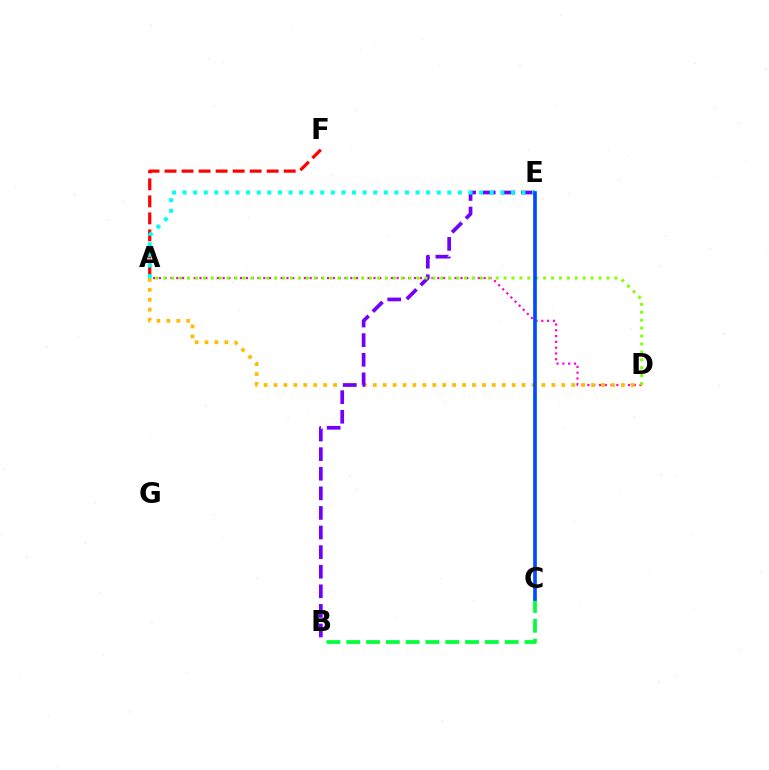{('A', 'D'): [{'color': '#ff00cf', 'line_style': 'dotted', 'thickness': 1.58}, {'color': '#ffbd00', 'line_style': 'dotted', 'thickness': 2.7}, {'color': '#84ff00', 'line_style': 'dotted', 'thickness': 2.15}], ('B', 'E'): [{'color': '#7200ff', 'line_style': 'dashed', 'thickness': 2.66}], ('B', 'C'): [{'color': '#00ff39', 'line_style': 'dashed', 'thickness': 2.69}], ('A', 'F'): [{'color': '#ff0000', 'line_style': 'dashed', 'thickness': 2.31}], ('A', 'E'): [{'color': '#00fff6', 'line_style': 'dotted', 'thickness': 2.88}], ('C', 'E'): [{'color': '#004bff', 'line_style': 'solid', 'thickness': 2.63}]}